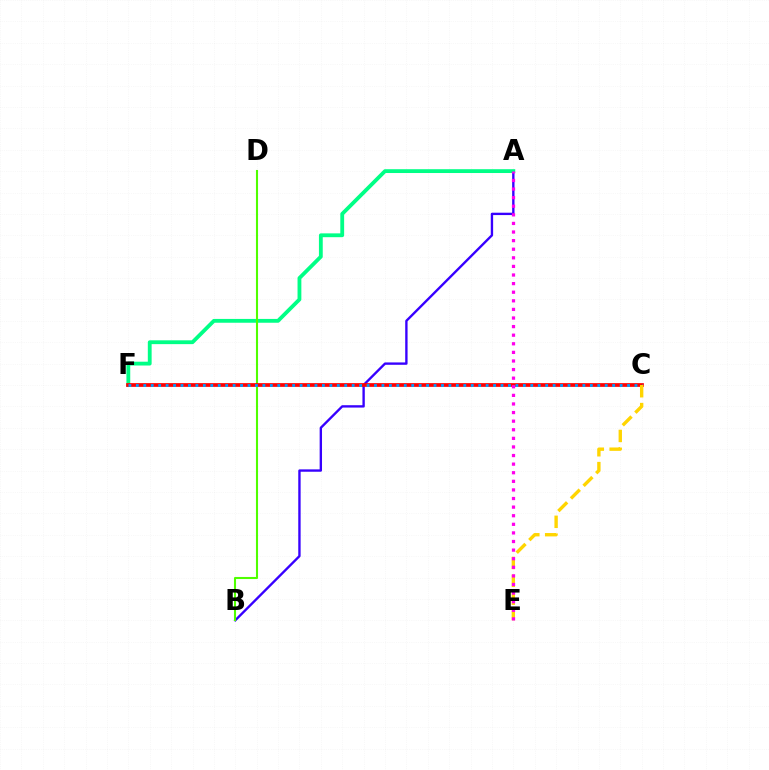{('A', 'B'): [{'color': '#3700ff', 'line_style': 'solid', 'thickness': 1.7}], ('A', 'F'): [{'color': '#00ff86', 'line_style': 'solid', 'thickness': 2.75}], ('B', 'D'): [{'color': '#4fff00', 'line_style': 'solid', 'thickness': 1.5}], ('C', 'F'): [{'color': '#ff0000', 'line_style': 'solid', 'thickness': 2.68}, {'color': '#009eff', 'line_style': 'dotted', 'thickness': 2.02}], ('C', 'E'): [{'color': '#ffd500', 'line_style': 'dashed', 'thickness': 2.43}], ('A', 'E'): [{'color': '#ff00ed', 'line_style': 'dotted', 'thickness': 2.34}]}